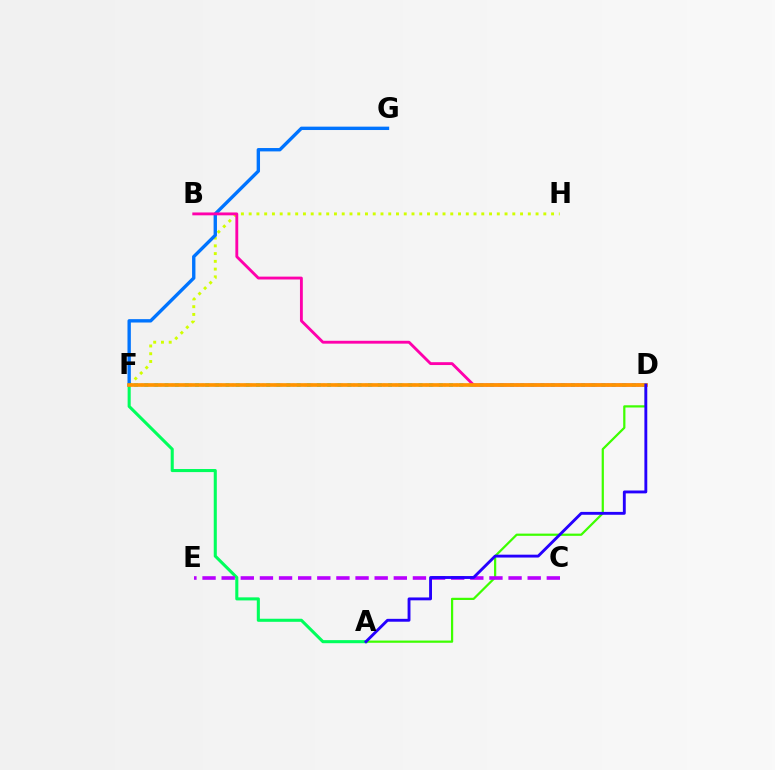{('F', 'H'): [{'color': '#d1ff00', 'line_style': 'dotted', 'thickness': 2.11}], ('A', 'F'): [{'color': '#00ff5c', 'line_style': 'solid', 'thickness': 2.21}], ('F', 'G'): [{'color': '#0074ff', 'line_style': 'solid', 'thickness': 2.43}], ('A', 'D'): [{'color': '#3dff00', 'line_style': 'solid', 'thickness': 1.6}, {'color': '#2500ff', 'line_style': 'solid', 'thickness': 2.07}], ('D', 'F'): [{'color': '#ff0000', 'line_style': 'dotted', 'thickness': 1.64}, {'color': '#00fff6', 'line_style': 'dotted', 'thickness': 2.76}, {'color': '#ff9400', 'line_style': 'solid', 'thickness': 2.65}], ('C', 'E'): [{'color': '#b900ff', 'line_style': 'dashed', 'thickness': 2.6}], ('B', 'D'): [{'color': '#ff00ac', 'line_style': 'solid', 'thickness': 2.06}]}